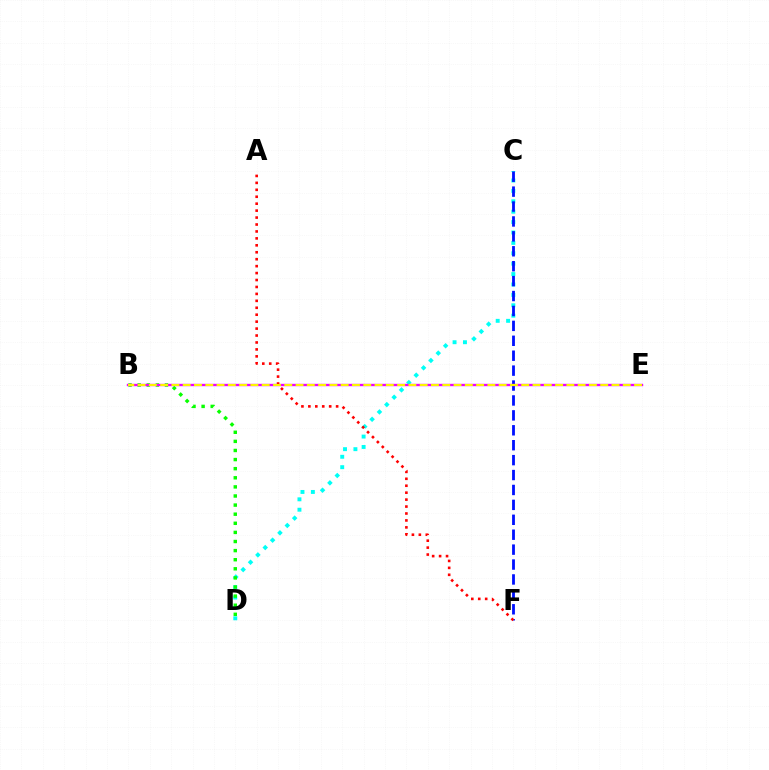{('C', 'D'): [{'color': '#00fff6', 'line_style': 'dotted', 'thickness': 2.83}], ('B', 'D'): [{'color': '#08ff00', 'line_style': 'dotted', 'thickness': 2.47}], ('C', 'F'): [{'color': '#0010ff', 'line_style': 'dashed', 'thickness': 2.03}], ('B', 'E'): [{'color': '#ee00ff', 'line_style': 'solid', 'thickness': 1.7}, {'color': '#fcf500', 'line_style': 'dashed', 'thickness': 1.53}], ('A', 'F'): [{'color': '#ff0000', 'line_style': 'dotted', 'thickness': 1.89}]}